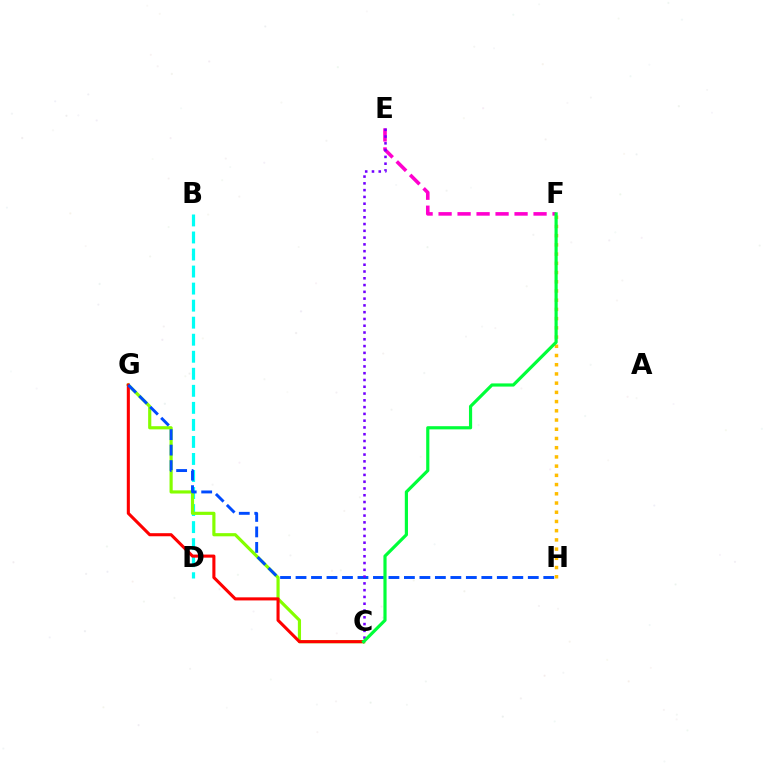{('E', 'F'): [{'color': '#ff00cf', 'line_style': 'dashed', 'thickness': 2.58}], ('B', 'D'): [{'color': '#00fff6', 'line_style': 'dashed', 'thickness': 2.31}], ('C', 'G'): [{'color': '#84ff00', 'line_style': 'solid', 'thickness': 2.28}, {'color': '#ff0000', 'line_style': 'solid', 'thickness': 2.22}], ('G', 'H'): [{'color': '#004bff', 'line_style': 'dashed', 'thickness': 2.1}], ('C', 'E'): [{'color': '#7200ff', 'line_style': 'dotted', 'thickness': 1.84}], ('F', 'H'): [{'color': '#ffbd00', 'line_style': 'dotted', 'thickness': 2.5}], ('C', 'F'): [{'color': '#00ff39', 'line_style': 'solid', 'thickness': 2.28}]}